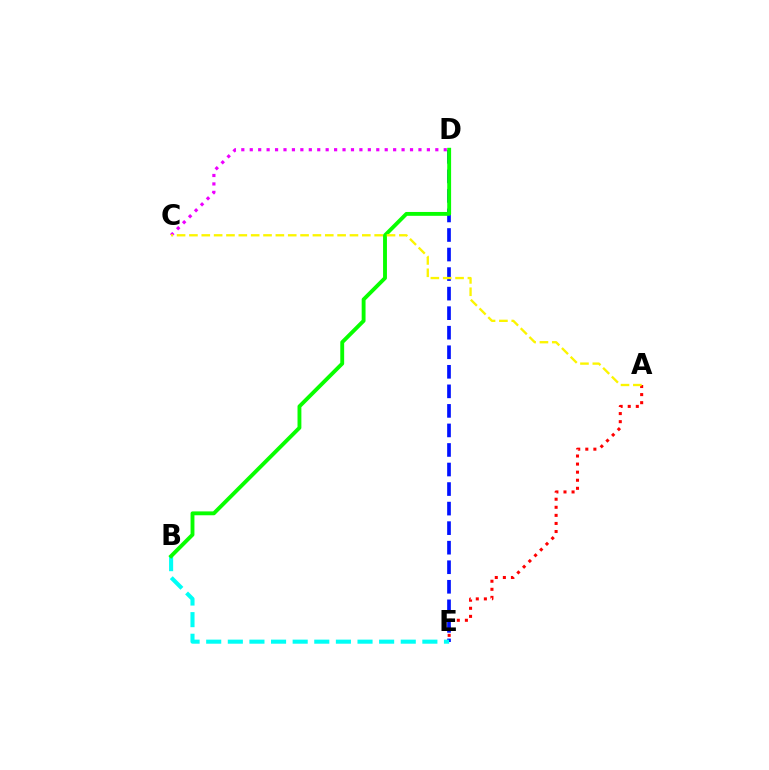{('A', 'E'): [{'color': '#ff0000', 'line_style': 'dotted', 'thickness': 2.19}], ('D', 'E'): [{'color': '#0010ff', 'line_style': 'dashed', 'thickness': 2.65}], ('B', 'E'): [{'color': '#00fff6', 'line_style': 'dashed', 'thickness': 2.94}], ('C', 'D'): [{'color': '#ee00ff', 'line_style': 'dotted', 'thickness': 2.29}], ('B', 'D'): [{'color': '#08ff00', 'line_style': 'solid', 'thickness': 2.78}], ('A', 'C'): [{'color': '#fcf500', 'line_style': 'dashed', 'thickness': 1.68}]}